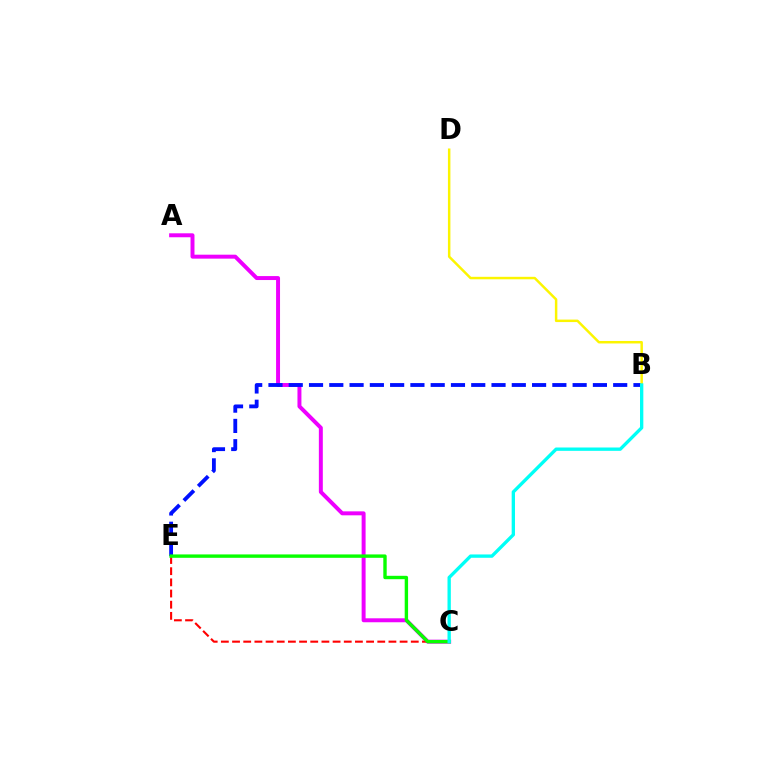{('A', 'C'): [{'color': '#ee00ff', 'line_style': 'solid', 'thickness': 2.85}], ('B', 'E'): [{'color': '#0010ff', 'line_style': 'dashed', 'thickness': 2.75}], ('B', 'D'): [{'color': '#fcf500', 'line_style': 'solid', 'thickness': 1.78}], ('C', 'E'): [{'color': '#ff0000', 'line_style': 'dashed', 'thickness': 1.52}, {'color': '#08ff00', 'line_style': 'solid', 'thickness': 2.44}], ('B', 'C'): [{'color': '#00fff6', 'line_style': 'solid', 'thickness': 2.4}]}